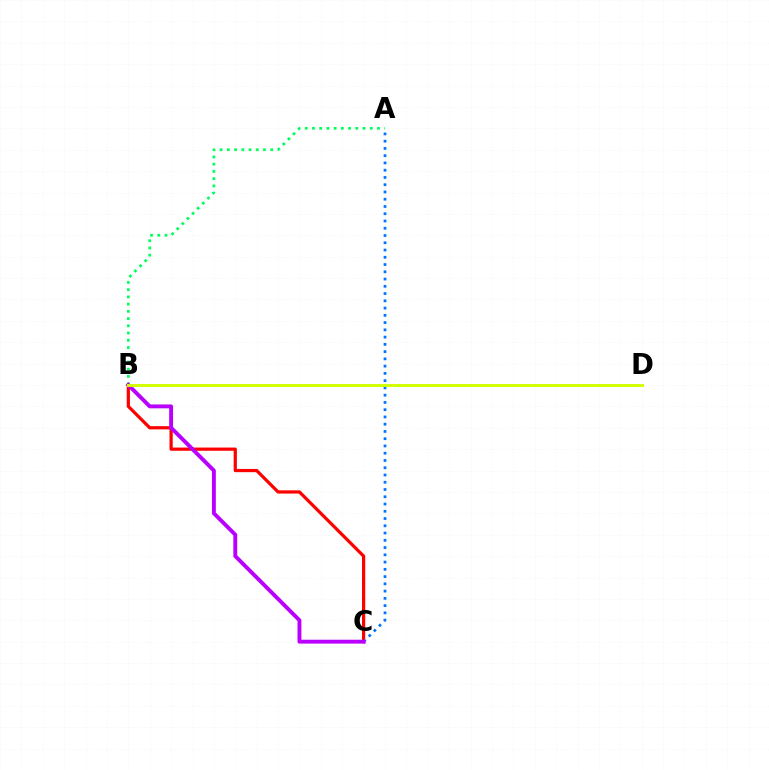{('B', 'C'): [{'color': '#ff0000', 'line_style': 'solid', 'thickness': 2.32}, {'color': '#b900ff', 'line_style': 'solid', 'thickness': 2.8}], ('A', 'C'): [{'color': '#0074ff', 'line_style': 'dotted', 'thickness': 1.97}], ('A', 'B'): [{'color': '#00ff5c', 'line_style': 'dotted', 'thickness': 1.96}], ('B', 'D'): [{'color': '#d1ff00', 'line_style': 'solid', 'thickness': 2.1}]}